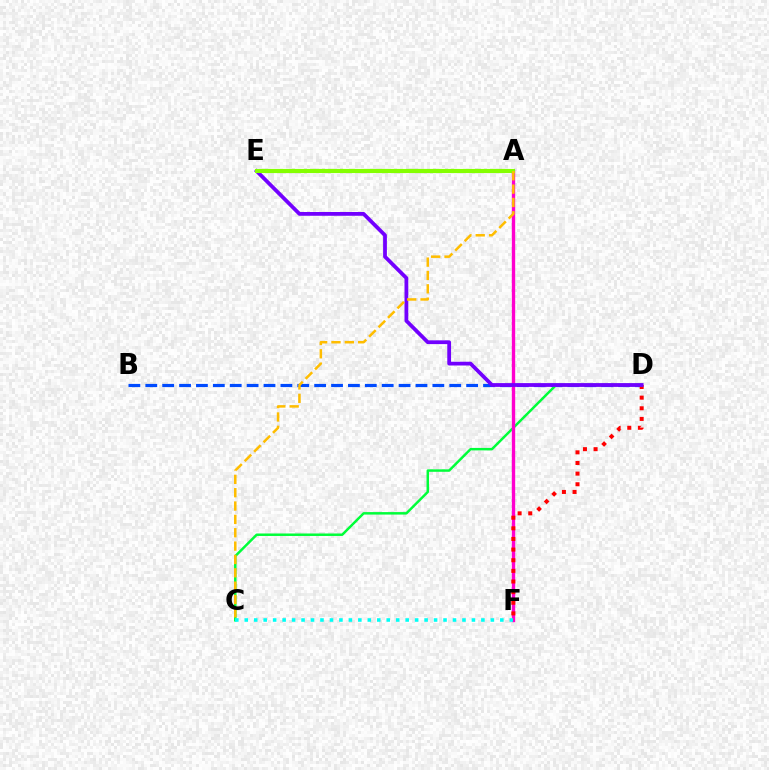{('B', 'D'): [{'color': '#004bff', 'line_style': 'dashed', 'thickness': 2.29}], ('C', 'D'): [{'color': '#00ff39', 'line_style': 'solid', 'thickness': 1.79}], ('A', 'F'): [{'color': '#ff00cf', 'line_style': 'solid', 'thickness': 2.42}], ('D', 'F'): [{'color': '#ff0000', 'line_style': 'dotted', 'thickness': 2.89}], ('D', 'E'): [{'color': '#7200ff', 'line_style': 'solid', 'thickness': 2.72}], ('A', 'E'): [{'color': '#84ff00', 'line_style': 'solid', 'thickness': 2.99}], ('A', 'C'): [{'color': '#ffbd00', 'line_style': 'dashed', 'thickness': 1.81}], ('C', 'F'): [{'color': '#00fff6', 'line_style': 'dotted', 'thickness': 2.57}]}